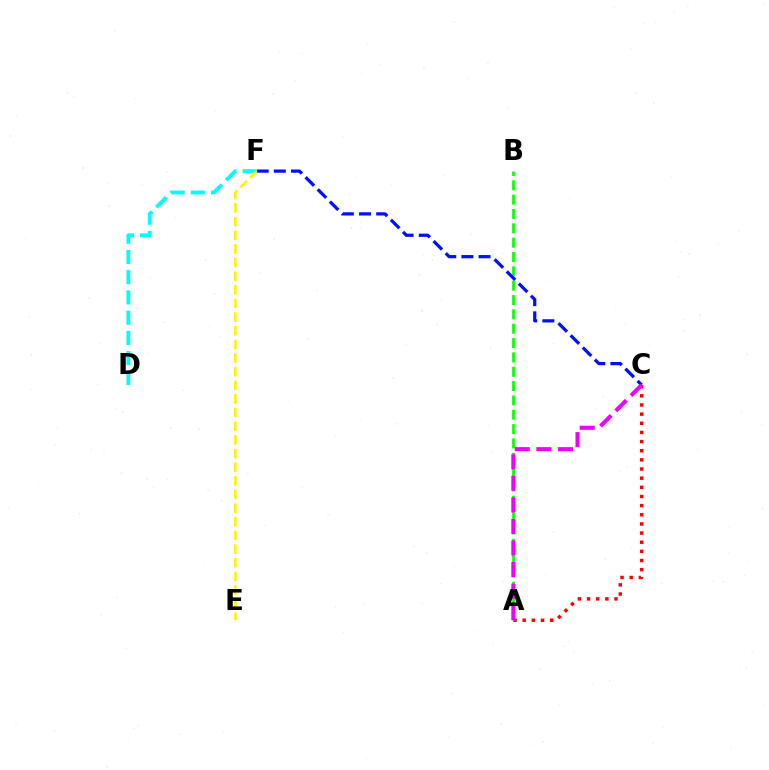{('A', 'C'): [{'color': '#ff0000', 'line_style': 'dotted', 'thickness': 2.49}, {'color': '#ee00ff', 'line_style': 'dashed', 'thickness': 2.93}], ('A', 'B'): [{'color': '#08ff00', 'line_style': 'dashed', 'thickness': 1.95}], ('C', 'F'): [{'color': '#0010ff', 'line_style': 'dashed', 'thickness': 2.33}], ('D', 'F'): [{'color': '#00fff6', 'line_style': 'dashed', 'thickness': 2.75}], ('E', 'F'): [{'color': '#fcf500', 'line_style': 'dashed', 'thickness': 1.85}]}